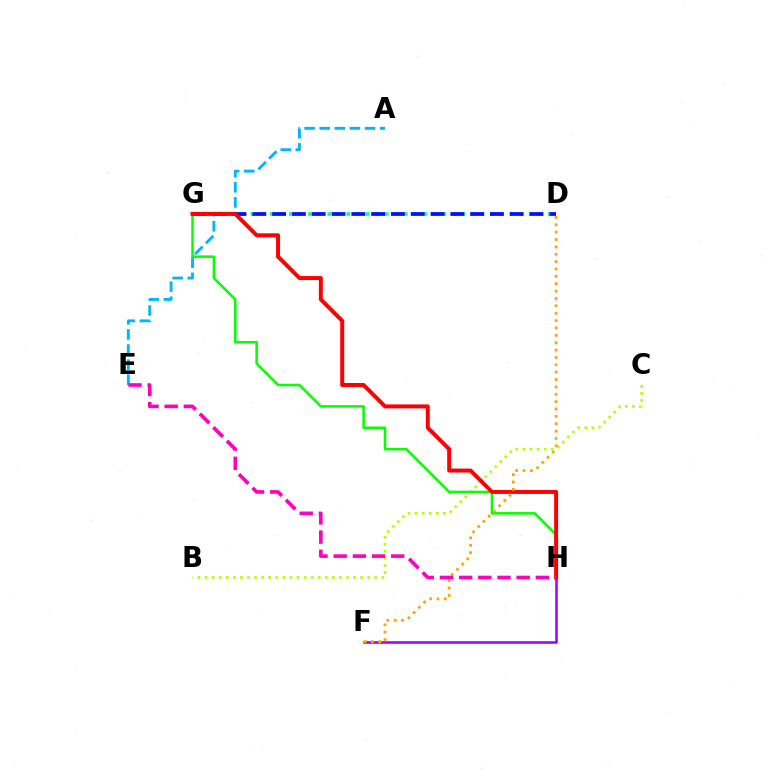{('D', 'G'): [{'color': '#00ff9d', 'line_style': 'dotted', 'thickness': 2.61}, {'color': '#0010ff', 'line_style': 'dashed', 'thickness': 2.69}], ('B', 'C'): [{'color': '#b3ff00', 'line_style': 'dotted', 'thickness': 1.92}], ('F', 'H'): [{'color': '#9b00ff', 'line_style': 'solid', 'thickness': 1.81}], ('G', 'H'): [{'color': '#08ff00', 'line_style': 'solid', 'thickness': 1.83}, {'color': '#ff0000', 'line_style': 'solid', 'thickness': 2.86}], ('A', 'E'): [{'color': '#00b5ff', 'line_style': 'dashed', 'thickness': 2.05}], ('D', 'F'): [{'color': '#ffa500', 'line_style': 'dotted', 'thickness': 2.0}], ('E', 'H'): [{'color': '#ff00bd', 'line_style': 'dashed', 'thickness': 2.61}]}